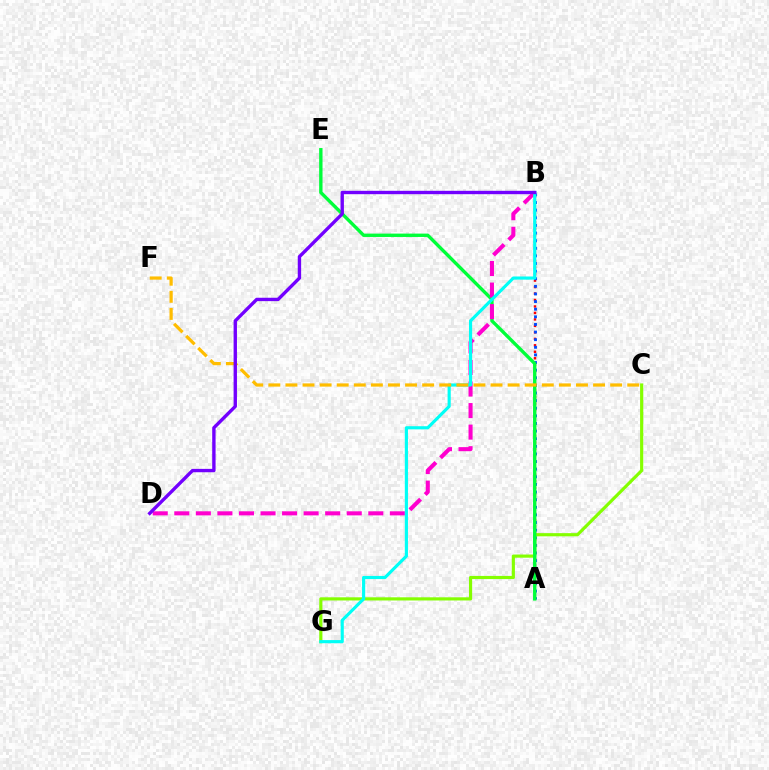{('A', 'B'): [{'color': '#ff0000', 'line_style': 'dotted', 'thickness': 1.76}, {'color': '#004bff', 'line_style': 'dotted', 'thickness': 2.07}], ('C', 'G'): [{'color': '#84ff00', 'line_style': 'solid', 'thickness': 2.28}], ('A', 'E'): [{'color': '#00ff39', 'line_style': 'solid', 'thickness': 2.43}], ('B', 'D'): [{'color': '#ff00cf', 'line_style': 'dashed', 'thickness': 2.93}, {'color': '#7200ff', 'line_style': 'solid', 'thickness': 2.43}], ('B', 'G'): [{'color': '#00fff6', 'line_style': 'solid', 'thickness': 2.26}], ('C', 'F'): [{'color': '#ffbd00', 'line_style': 'dashed', 'thickness': 2.32}]}